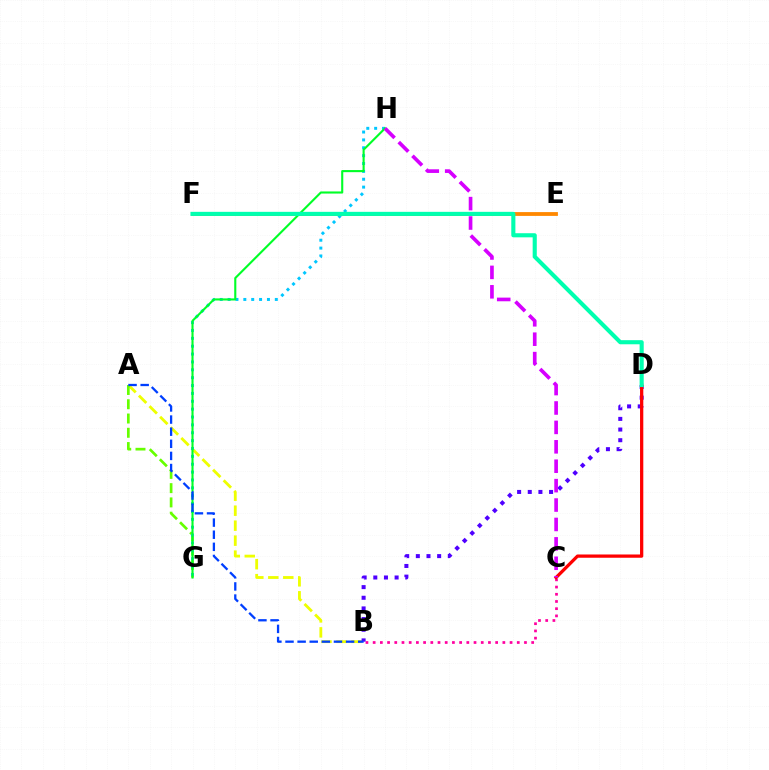{('A', 'B'): [{'color': '#eeff00', 'line_style': 'dashed', 'thickness': 2.03}, {'color': '#003fff', 'line_style': 'dashed', 'thickness': 1.65}], ('A', 'G'): [{'color': '#66ff00', 'line_style': 'dashed', 'thickness': 1.94}], ('G', 'H'): [{'color': '#00c7ff', 'line_style': 'dotted', 'thickness': 2.14}, {'color': '#00ff27', 'line_style': 'solid', 'thickness': 1.52}], ('E', 'F'): [{'color': '#ff8800', 'line_style': 'solid', 'thickness': 2.74}], ('B', 'D'): [{'color': '#4f00ff', 'line_style': 'dotted', 'thickness': 2.89}], ('B', 'C'): [{'color': '#ff00a0', 'line_style': 'dotted', 'thickness': 1.96}], ('C', 'D'): [{'color': '#ff0000', 'line_style': 'solid', 'thickness': 2.35}], ('C', 'H'): [{'color': '#d600ff', 'line_style': 'dashed', 'thickness': 2.64}], ('D', 'F'): [{'color': '#00ffaf', 'line_style': 'solid', 'thickness': 2.96}]}